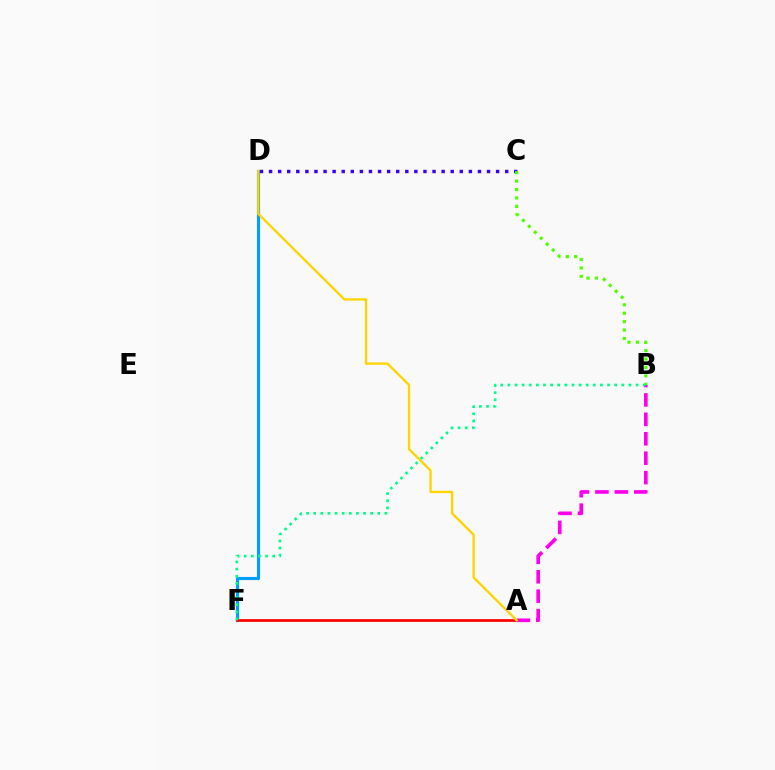{('D', 'F'): [{'color': '#009eff', 'line_style': 'solid', 'thickness': 2.26}], ('C', 'D'): [{'color': '#3700ff', 'line_style': 'dotted', 'thickness': 2.47}], ('A', 'F'): [{'color': '#ff0000', 'line_style': 'solid', 'thickness': 1.97}], ('B', 'C'): [{'color': '#4fff00', 'line_style': 'dotted', 'thickness': 2.29}], ('A', 'B'): [{'color': '#ff00ed', 'line_style': 'dashed', 'thickness': 2.64}], ('A', 'D'): [{'color': '#ffd500', 'line_style': 'solid', 'thickness': 1.69}], ('B', 'F'): [{'color': '#00ff86', 'line_style': 'dotted', 'thickness': 1.93}]}